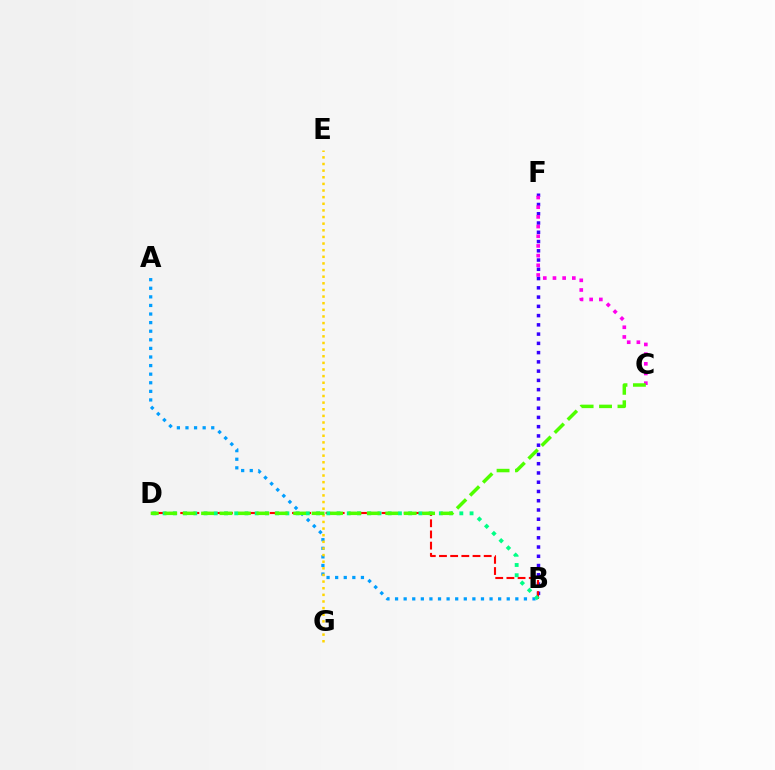{('A', 'B'): [{'color': '#009eff', 'line_style': 'dotted', 'thickness': 2.33}], ('B', 'F'): [{'color': '#3700ff', 'line_style': 'dotted', 'thickness': 2.52}], ('C', 'F'): [{'color': '#ff00ed', 'line_style': 'dotted', 'thickness': 2.63}], ('E', 'G'): [{'color': '#ffd500', 'line_style': 'dotted', 'thickness': 1.8}], ('B', 'D'): [{'color': '#ff0000', 'line_style': 'dashed', 'thickness': 1.52}, {'color': '#00ff86', 'line_style': 'dotted', 'thickness': 2.78}], ('C', 'D'): [{'color': '#4fff00', 'line_style': 'dashed', 'thickness': 2.5}]}